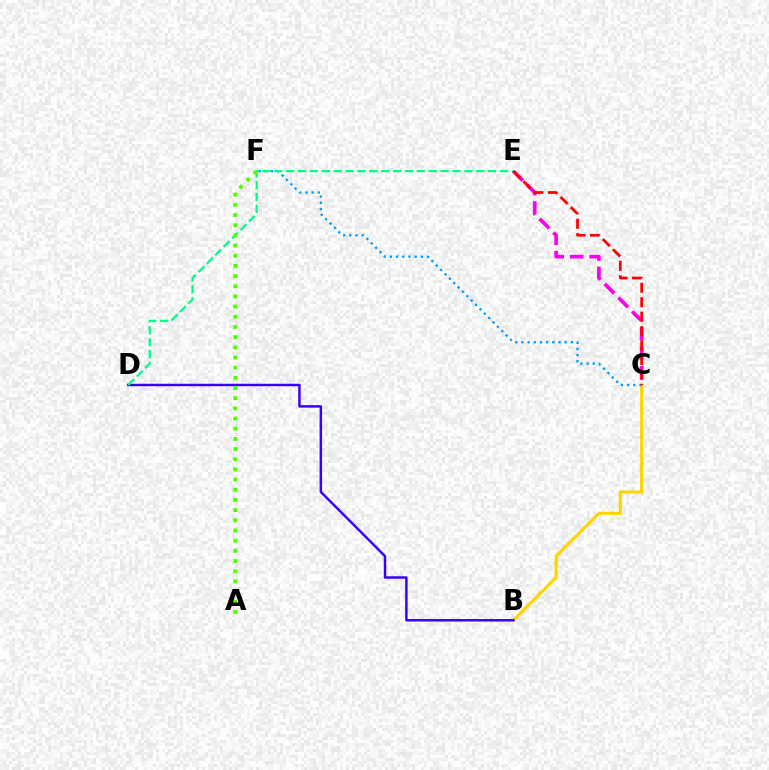{('B', 'C'): [{'color': '#ffd500', 'line_style': 'solid', 'thickness': 2.26}], ('C', 'F'): [{'color': '#009eff', 'line_style': 'dotted', 'thickness': 1.68}], ('B', 'D'): [{'color': '#3700ff', 'line_style': 'solid', 'thickness': 1.78}], ('D', 'E'): [{'color': '#00ff86', 'line_style': 'dashed', 'thickness': 1.61}], ('C', 'E'): [{'color': '#ff00ed', 'line_style': 'dashed', 'thickness': 2.65}, {'color': '#ff0000', 'line_style': 'dashed', 'thickness': 1.96}], ('A', 'F'): [{'color': '#4fff00', 'line_style': 'dotted', 'thickness': 2.76}]}